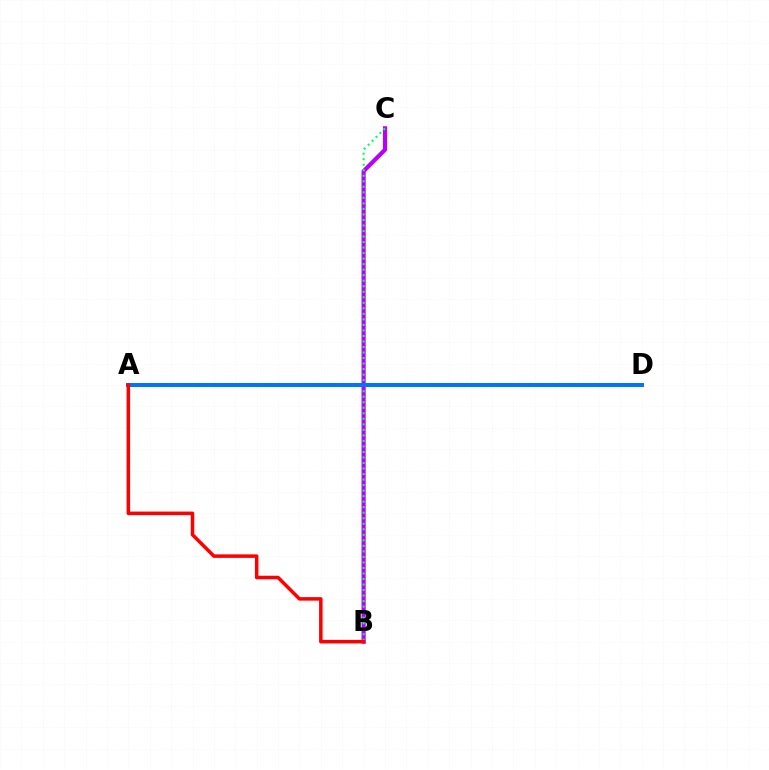{('B', 'C'): [{'color': '#b900ff', 'line_style': 'solid', 'thickness': 3.0}, {'color': '#00ff5c', 'line_style': 'dotted', 'thickness': 1.5}], ('A', 'D'): [{'color': '#d1ff00', 'line_style': 'dashed', 'thickness': 2.94}, {'color': '#0074ff', 'line_style': 'solid', 'thickness': 2.87}], ('A', 'B'): [{'color': '#ff0000', 'line_style': 'solid', 'thickness': 2.53}]}